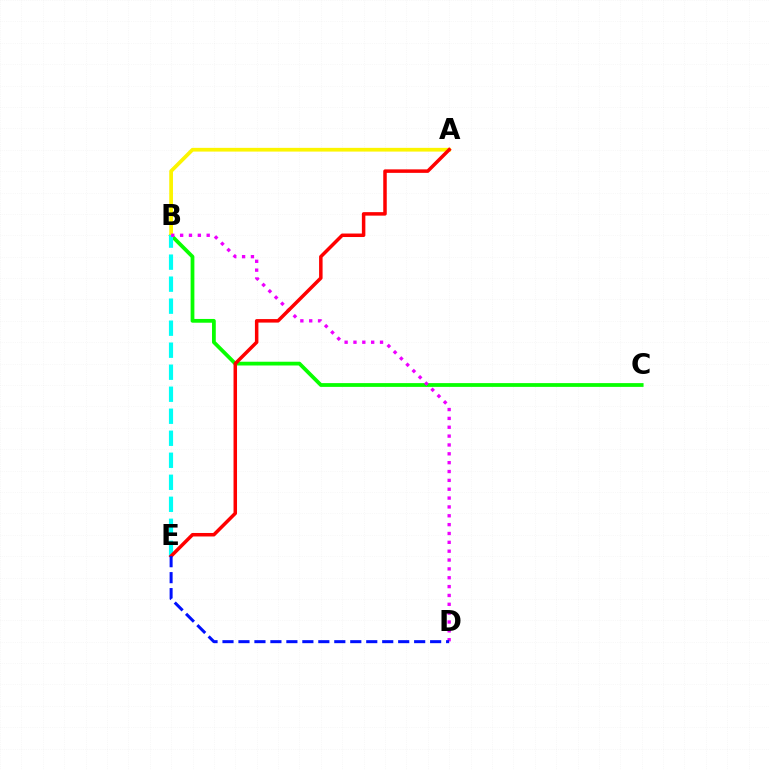{('B', 'C'): [{'color': '#08ff00', 'line_style': 'solid', 'thickness': 2.71}], ('A', 'B'): [{'color': '#fcf500', 'line_style': 'solid', 'thickness': 2.68}], ('B', 'E'): [{'color': '#00fff6', 'line_style': 'dashed', 'thickness': 2.99}], ('B', 'D'): [{'color': '#ee00ff', 'line_style': 'dotted', 'thickness': 2.41}], ('A', 'E'): [{'color': '#ff0000', 'line_style': 'solid', 'thickness': 2.52}], ('D', 'E'): [{'color': '#0010ff', 'line_style': 'dashed', 'thickness': 2.17}]}